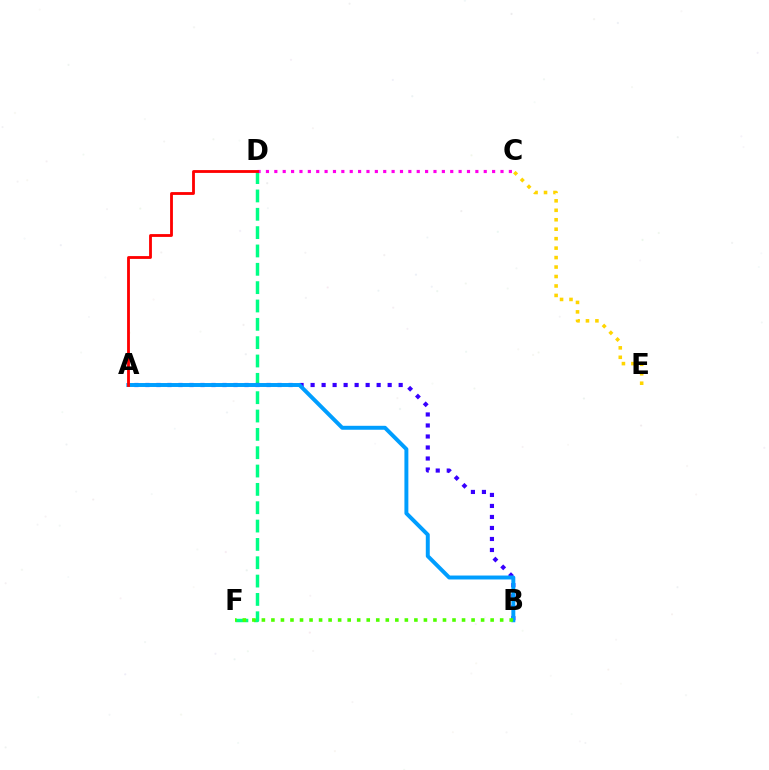{('D', 'F'): [{'color': '#00ff86', 'line_style': 'dashed', 'thickness': 2.49}], ('A', 'B'): [{'color': '#3700ff', 'line_style': 'dotted', 'thickness': 2.99}, {'color': '#009eff', 'line_style': 'solid', 'thickness': 2.84}], ('C', 'E'): [{'color': '#ffd500', 'line_style': 'dotted', 'thickness': 2.57}], ('C', 'D'): [{'color': '#ff00ed', 'line_style': 'dotted', 'thickness': 2.28}], ('A', 'D'): [{'color': '#ff0000', 'line_style': 'solid', 'thickness': 2.03}], ('B', 'F'): [{'color': '#4fff00', 'line_style': 'dotted', 'thickness': 2.59}]}